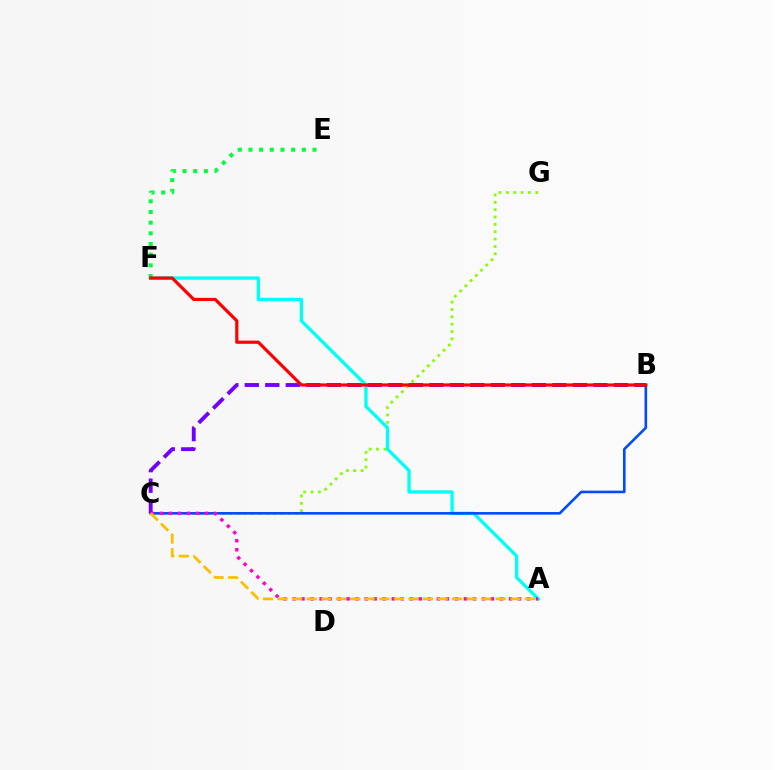{('C', 'G'): [{'color': '#84ff00', 'line_style': 'dotted', 'thickness': 2.0}], ('A', 'F'): [{'color': '#00fff6', 'line_style': 'solid', 'thickness': 2.38}], ('E', 'F'): [{'color': '#00ff39', 'line_style': 'dotted', 'thickness': 2.9}], ('B', 'C'): [{'color': '#004bff', 'line_style': 'solid', 'thickness': 1.88}, {'color': '#7200ff', 'line_style': 'dashed', 'thickness': 2.79}], ('A', 'C'): [{'color': '#ff00cf', 'line_style': 'dotted', 'thickness': 2.45}, {'color': '#ffbd00', 'line_style': 'dashed', 'thickness': 1.98}], ('B', 'F'): [{'color': '#ff0000', 'line_style': 'solid', 'thickness': 2.29}]}